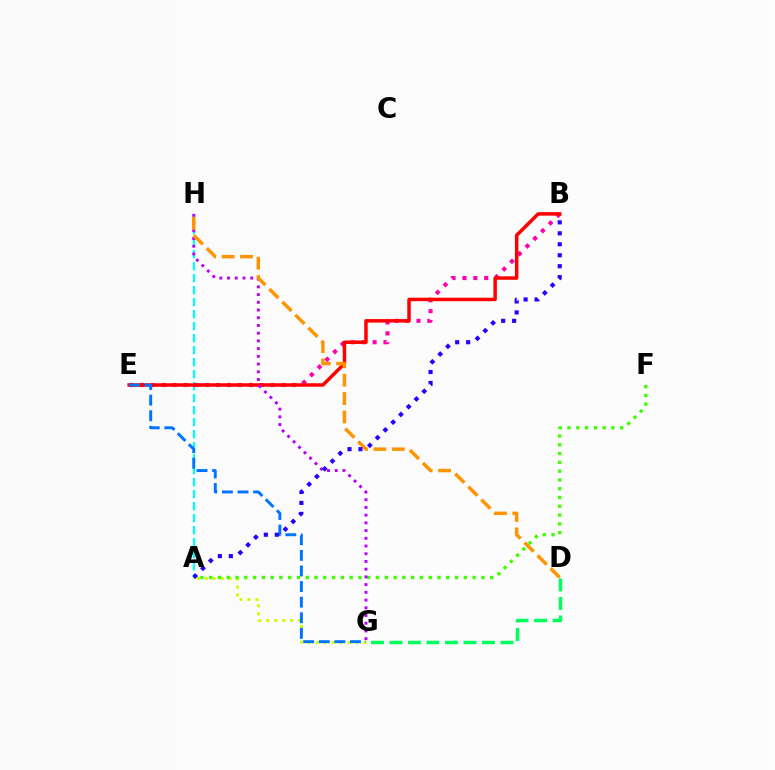{('D', 'G'): [{'color': '#00ff5c', 'line_style': 'dashed', 'thickness': 2.51}], ('A', 'H'): [{'color': '#00fff6', 'line_style': 'dashed', 'thickness': 1.63}], ('B', 'E'): [{'color': '#ff00ac', 'line_style': 'dotted', 'thickness': 2.96}, {'color': '#ff0000', 'line_style': 'solid', 'thickness': 2.51}], ('A', 'G'): [{'color': '#d1ff00', 'line_style': 'dotted', 'thickness': 2.16}], ('A', 'F'): [{'color': '#3dff00', 'line_style': 'dotted', 'thickness': 2.39}], ('G', 'H'): [{'color': '#b900ff', 'line_style': 'dotted', 'thickness': 2.1}], ('E', 'G'): [{'color': '#0074ff', 'line_style': 'dashed', 'thickness': 2.12}], ('D', 'H'): [{'color': '#ff9400', 'line_style': 'dashed', 'thickness': 2.5}], ('A', 'B'): [{'color': '#2500ff', 'line_style': 'dotted', 'thickness': 2.98}]}